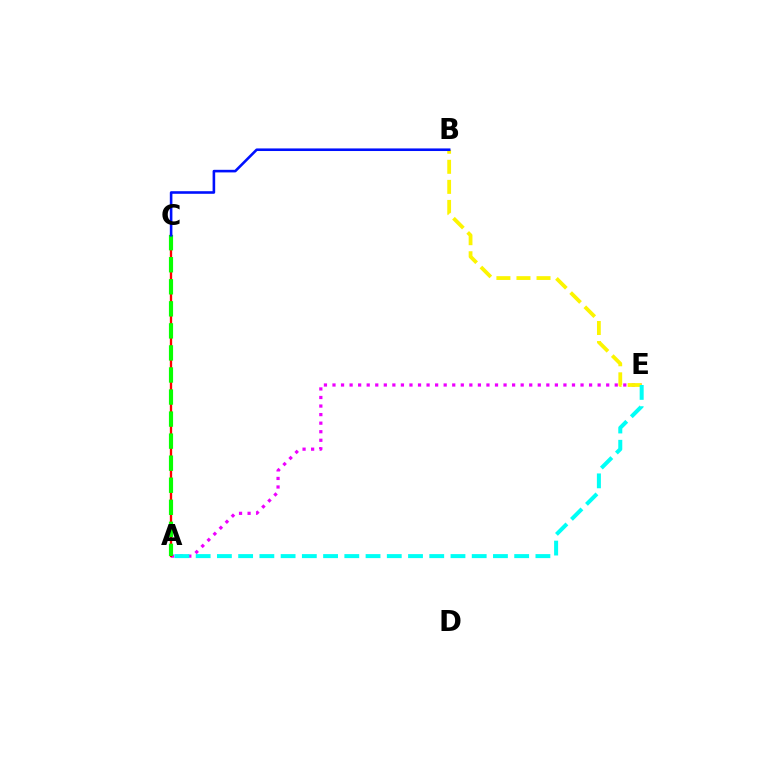{('A', 'E'): [{'color': '#ee00ff', 'line_style': 'dotted', 'thickness': 2.32}, {'color': '#00fff6', 'line_style': 'dashed', 'thickness': 2.88}], ('A', 'C'): [{'color': '#ff0000', 'line_style': 'solid', 'thickness': 1.68}, {'color': '#08ff00', 'line_style': 'dashed', 'thickness': 3.0}], ('B', 'E'): [{'color': '#fcf500', 'line_style': 'dashed', 'thickness': 2.73}], ('B', 'C'): [{'color': '#0010ff', 'line_style': 'solid', 'thickness': 1.87}]}